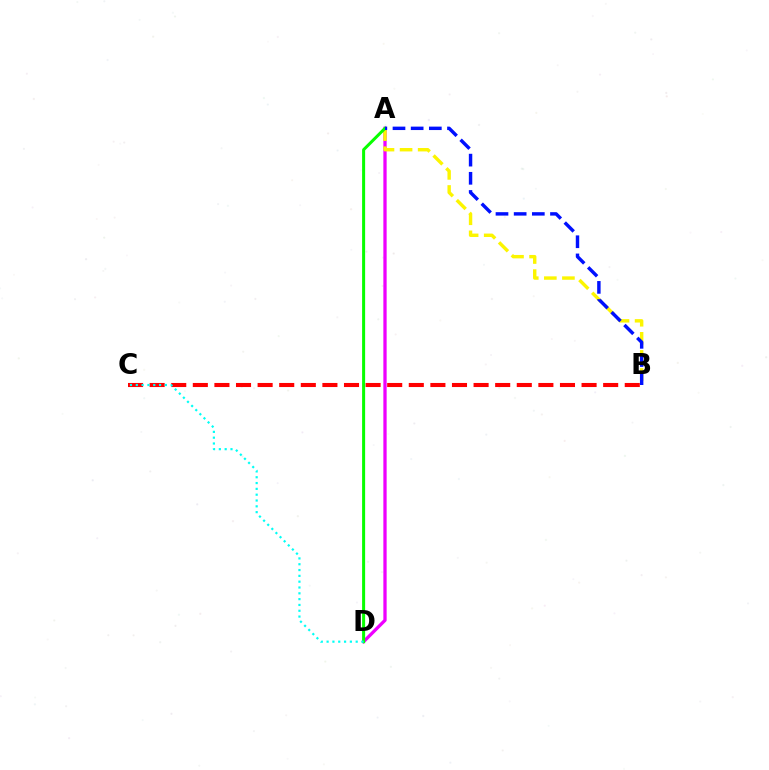{('A', 'D'): [{'color': '#ee00ff', 'line_style': 'solid', 'thickness': 2.37}, {'color': '#08ff00', 'line_style': 'solid', 'thickness': 2.17}], ('A', 'B'): [{'color': '#fcf500', 'line_style': 'dashed', 'thickness': 2.46}, {'color': '#0010ff', 'line_style': 'dashed', 'thickness': 2.47}], ('B', 'C'): [{'color': '#ff0000', 'line_style': 'dashed', 'thickness': 2.93}], ('C', 'D'): [{'color': '#00fff6', 'line_style': 'dotted', 'thickness': 1.58}]}